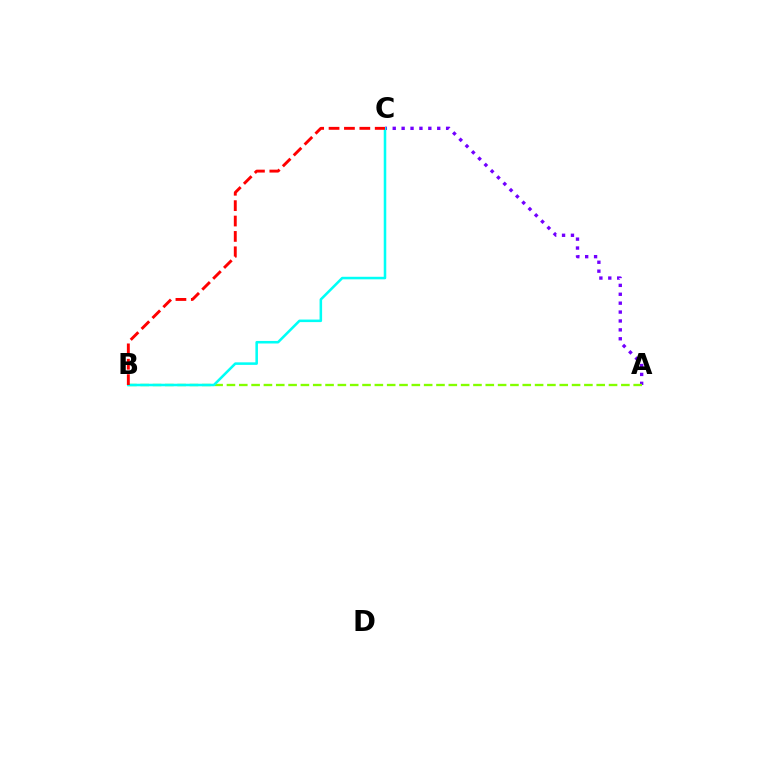{('A', 'C'): [{'color': '#7200ff', 'line_style': 'dotted', 'thickness': 2.42}], ('A', 'B'): [{'color': '#84ff00', 'line_style': 'dashed', 'thickness': 1.67}], ('B', 'C'): [{'color': '#00fff6', 'line_style': 'solid', 'thickness': 1.83}, {'color': '#ff0000', 'line_style': 'dashed', 'thickness': 2.09}]}